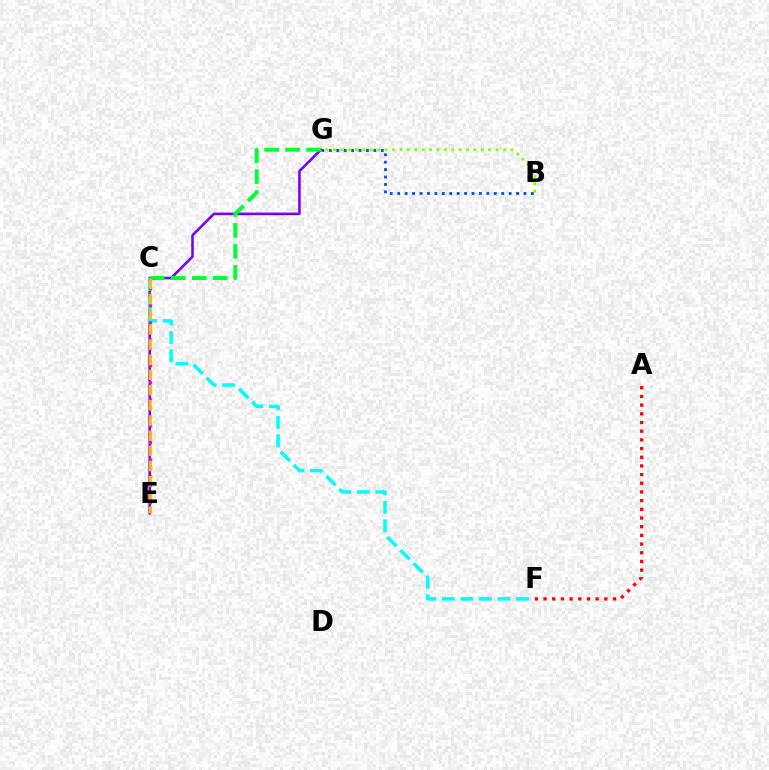{('E', 'G'): [{'color': '#7200ff', 'line_style': 'solid', 'thickness': 1.84}], ('A', 'F'): [{'color': '#ff0000', 'line_style': 'dotted', 'thickness': 2.36}], ('C', 'F'): [{'color': '#00fff6', 'line_style': 'dashed', 'thickness': 2.52}], ('C', 'G'): [{'color': '#00ff39', 'line_style': 'dashed', 'thickness': 2.84}], ('B', 'G'): [{'color': '#004bff', 'line_style': 'dotted', 'thickness': 2.02}, {'color': '#84ff00', 'line_style': 'dotted', 'thickness': 2.01}], ('C', 'E'): [{'color': '#ff00cf', 'line_style': 'dotted', 'thickness': 2.33}, {'color': '#ffbd00', 'line_style': 'dashed', 'thickness': 2.06}]}